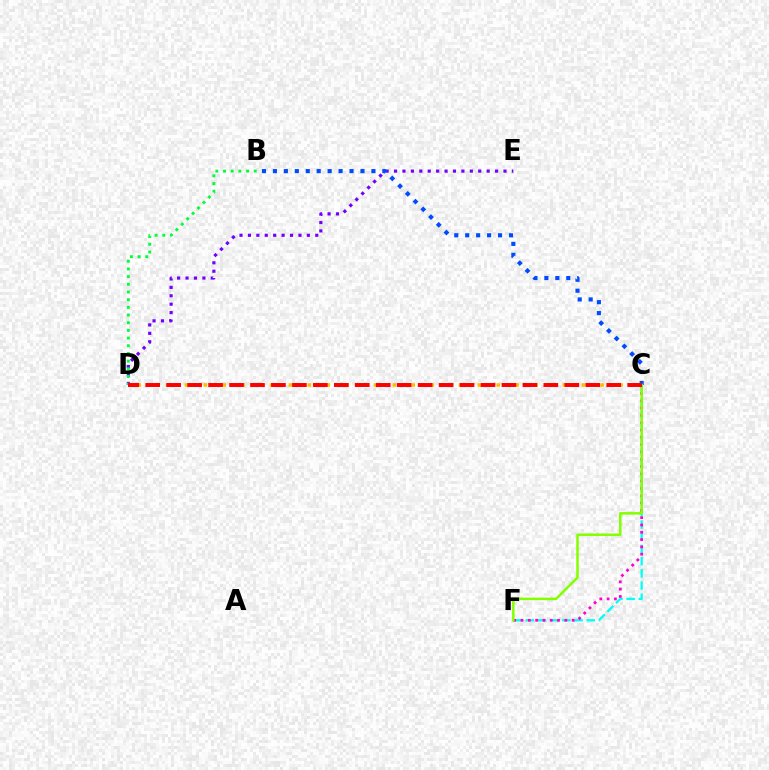{('C', 'F'): [{'color': '#00fff6', 'line_style': 'dashed', 'thickness': 1.66}, {'color': '#ff00cf', 'line_style': 'dotted', 'thickness': 1.98}, {'color': '#84ff00', 'line_style': 'solid', 'thickness': 1.8}], ('D', 'E'): [{'color': '#7200ff', 'line_style': 'dotted', 'thickness': 2.29}], ('B', 'C'): [{'color': '#004bff', 'line_style': 'dotted', 'thickness': 2.97}], ('C', 'D'): [{'color': '#ffbd00', 'line_style': 'dotted', 'thickness': 2.57}, {'color': '#ff0000', 'line_style': 'dashed', 'thickness': 2.85}], ('B', 'D'): [{'color': '#00ff39', 'line_style': 'dotted', 'thickness': 2.09}]}